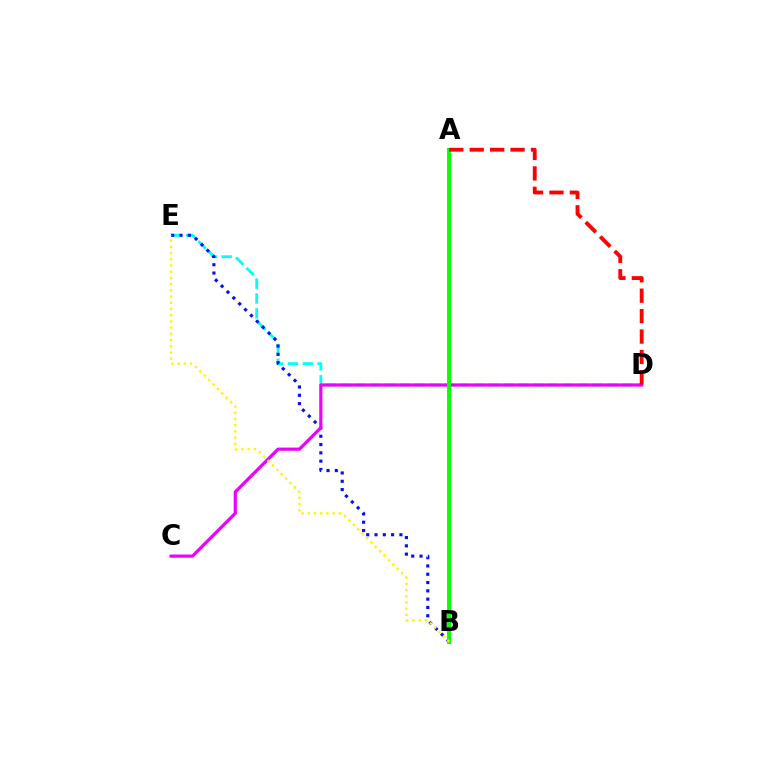{('D', 'E'): [{'color': '#00fff6', 'line_style': 'dashed', 'thickness': 2.01}], ('B', 'E'): [{'color': '#0010ff', 'line_style': 'dotted', 'thickness': 2.26}, {'color': '#fcf500', 'line_style': 'dotted', 'thickness': 1.69}], ('C', 'D'): [{'color': '#ee00ff', 'line_style': 'solid', 'thickness': 2.31}], ('A', 'B'): [{'color': '#08ff00', 'line_style': 'solid', 'thickness': 2.82}], ('A', 'D'): [{'color': '#ff0000', 'line_style': 'dashed', 'thickness': 2.77}]}